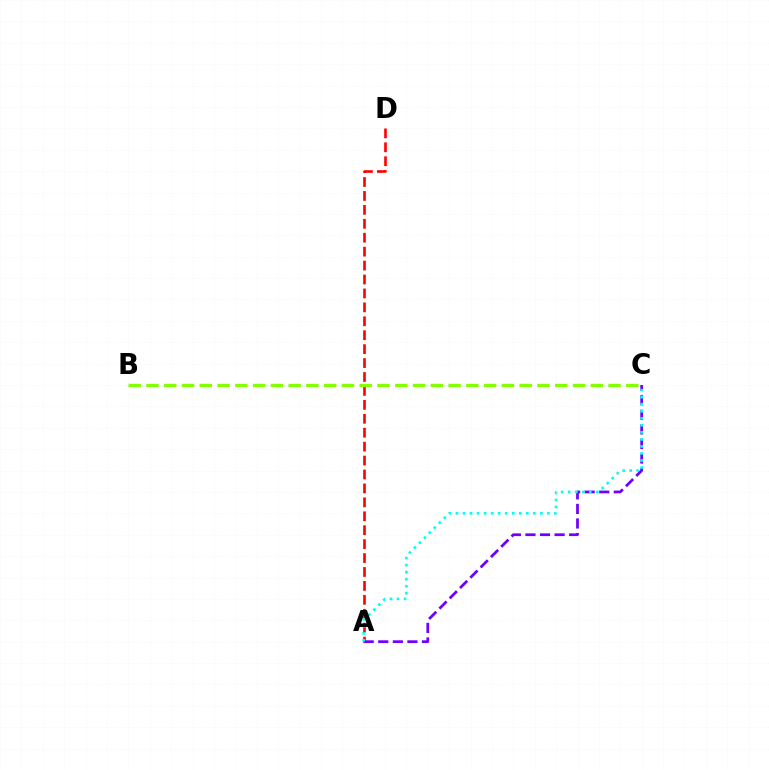{('A', 'D'): [{'color': '#ff0000', 'line_style': 'dashed', 'thickness': 1.89}], ('A', 'C'): [{'color': '#7200ff', 'line_style': 'dashed', 'thickness': 1.98}, {'color': '#00fff6', 'line_style': 'dotted', 'thickness': 1.91}], ('B', 'C'): [{'color': '#84ff00', 'line_style': 'dashed', 'thickness': 2.41}]}